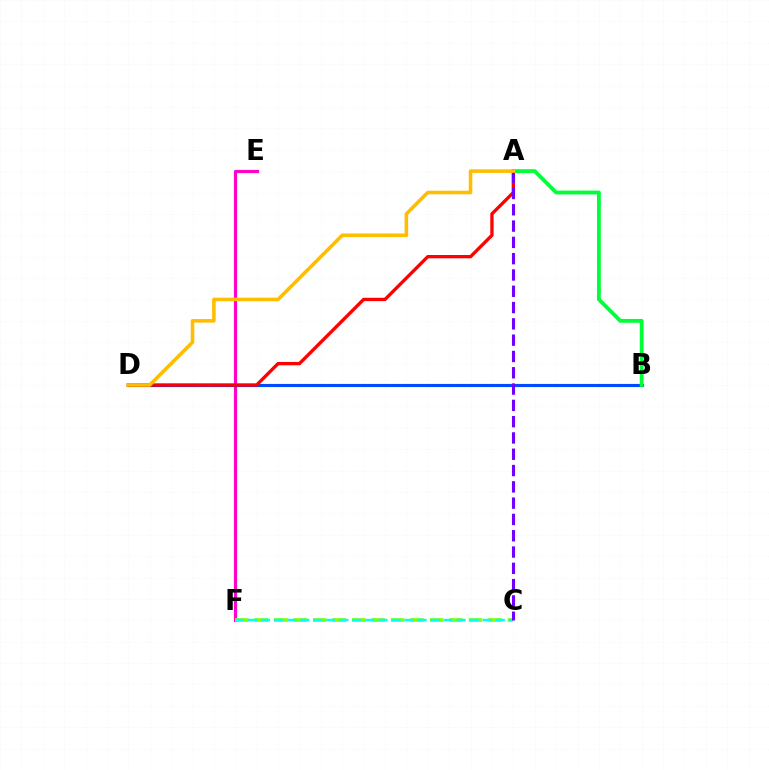{('E', 'F'): [{'color': '#ff00cf', 'line_style': 'solid', 'thickness': 2.28}], ('B', 'D'): [{'color': '#004bff', 'line_style': 'solid', 'thickness': 2.26}], ('A', 'D'): [{'color': '#ff0000', 'line_style': 'solid', 'thickness': 2.39}, {'color': '#ffbd00', 'line_style': 'solid', 'thickness': 2.57}], ('A', 'B'): [{'color': '#00ff39', 'line_style': 'solid', 'thickness': 2.75}], ('C', 'F'): [{'color': '#84ff00', 'line_style': 'dashed', 'thickness': 2.65}, {'color': '#00fff6', 'line_style': 'dashed', 'thickness': 1.77}], ('A', 'C'): [{'color': '#7200ff', 'line_style': 'dashed', 'thickness': 2.21}]}